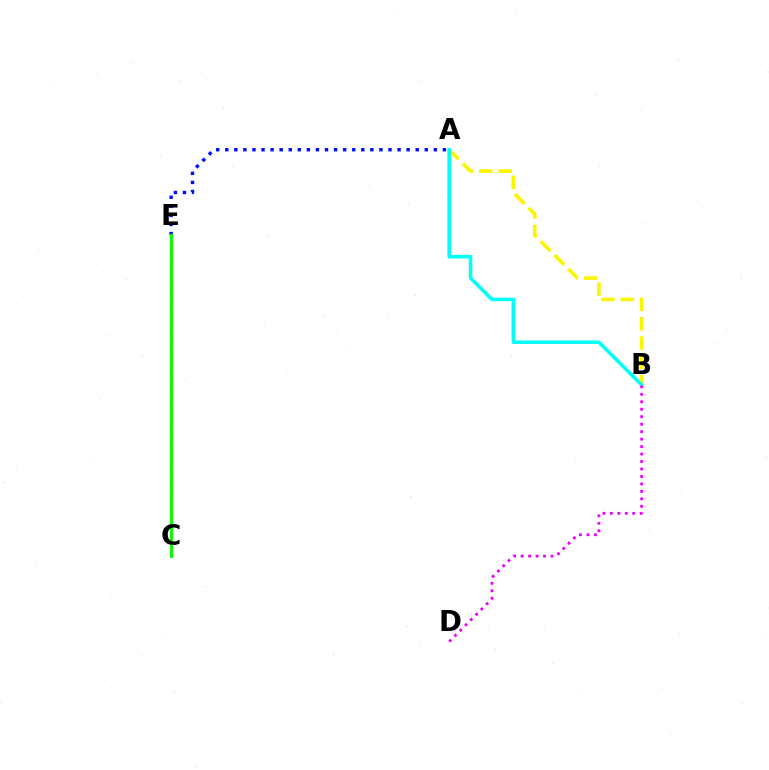{('A', 'B'): [{'color': '#fcf500', 'line_style': 'dashed', 'thickness': 2.63}, {'color': '#00fff6', 'line_style': 'solid', 'thickness': 2.57}], ('A', 'E'): [{'color': '#0010ff', 'line_style': 'dotted', 'thickness': 2.46}], ('C', 'E'): [{'color': '#ff0000', 'line_style': 'dashed', 'thickness': 1.85}, {'color': '#08ff00', 'line_style': 'solid', 'thickness': 2.12}], ('B', 'D'): [{'color': '#ee00ff', 'line_style': 'dotted', 'thickness': 2.03}]}